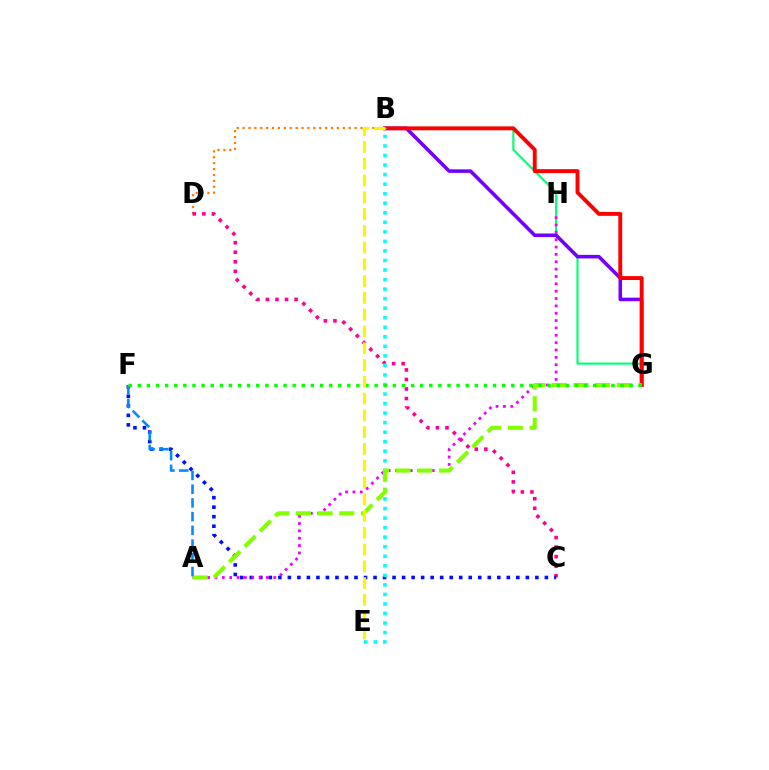{('B', 'D'): [{'color': '#ff7c00', 'line_style': 'dotted', 'thickness': 1.6}], ('B', 'G'): [{'color': '#00ff74', 'line_style': 'solid', 'thickness': 1.54}, {'color': '#7200ff', 'line_style': 'solid', 'thickness': 2.57}, {'color': '#ff0000', 'line_style': 'solid', 'thickness': 2.81}], ('C', 'D'): [{'color': '#ff0094', 'line_style': 'dotted', 'thickness': 2.59}], ('C', 'F'): [{'color': '#0010ff', 'line_style': 'dotted', 'thickness': 2.59}], ('A', 'H'): [{'color': '#ee00ff', 'line_style': 'dotted', 'thickness': 2.0}], ('B', 'E'): [{'color': '#00fff6', 'line_style': 'dotted', 'thickness': 2.59}, {'color': '#fcf500', 'line_style': 'dashed', 'thickness': 2.28}], ('A', 'G'): [{'color': '#84ff00', 'line_style': 'dashed', 'thickness': 2.94}], ('A', 'F'): [{'color': '#008cff', 'line_style': 'dashed', 'thickness': 1.87}], ('F', 'G'): [{'color': '#08ff00', 'line_style': 'dotted', 'thickness': 2.47}]}